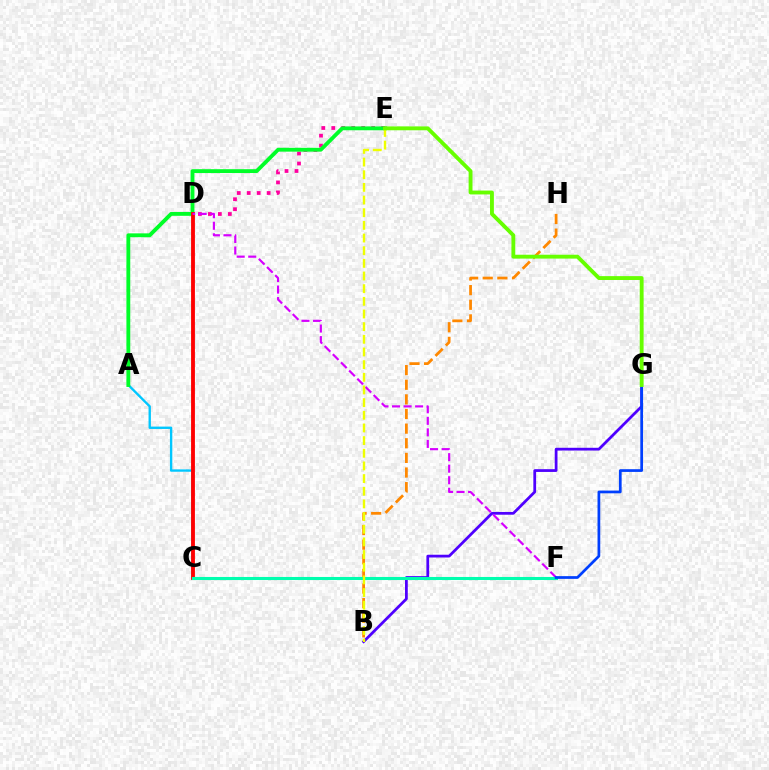{('A', 'C'): [{'color': '#00c7ff', 'line_style': 'solid', 'thickness': 1.71}], ('B', 'H'): [{'color': '#ff8800', 'line_style': 'dashed', 'thickness': 1.99}], ('B', 'G'): [{'color': '#4f00ff', 'line_style': 'solid', 'thickness': 1.99}], ('D', 'E'): [{'color': '#ff00a0', 'line_style': 'dotted', 'thickness': 2.71}], ('A', 'E'): [{'color': '#00ff27', 'line_style': 'solid', 'thickness': 2.77}], ('C', 'D'): [{'color': '#ff0000', 'line_style': 'solid', 'thickness': 2.77}], ('D', 'F'): [{'color': '#d600ff', 'line_style': 'dashed', 'thickness': 1.57}], ('C', 'F'): [{'color': '#00ffaf', 'line_style': 'solid', 'thickness': 2.21}], ('B', 'E'): [{'color': '#eeff00', 'line_style': 'dashed', 'thickness': 1.72}], ('F', 'G'): [{'color': '#003fff', 'line_style': 'solid', 'thickness': 1.96}], ('E', 'G'): [{'color': '#66ff00', 'line_style': 'solid', 'thickness': 2.78}]}